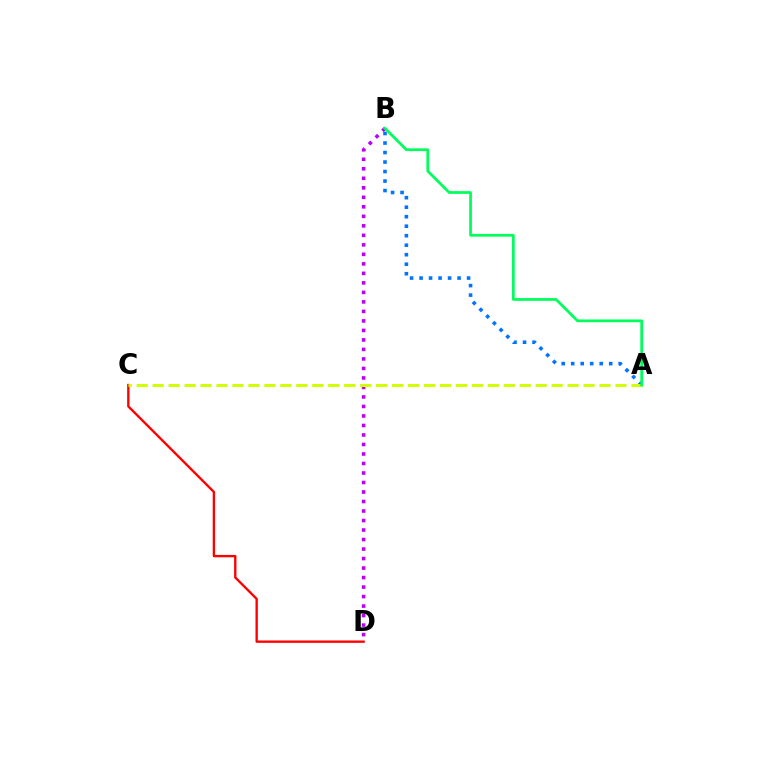{('A', 'B'): [{'color': '#0074ff', 'line_style': 'dotted', 'thickness': 2.58}, {'color': '#00ff5c', 'line_style': 'solid', 'thickness': 1.98}], ('C', 'D'): [{'color': '#ff0000', 'line_style': 'solid', 'thickness': 1.7}], ('B', 'D'): [{'color': '#b900ff', 'line_style': 'dotted', 'thickness': 2.58}], ('A', 'C'): [{'color': '#d1ff00', 'line_style': 'dashed', 'thickness': 2.17}]}